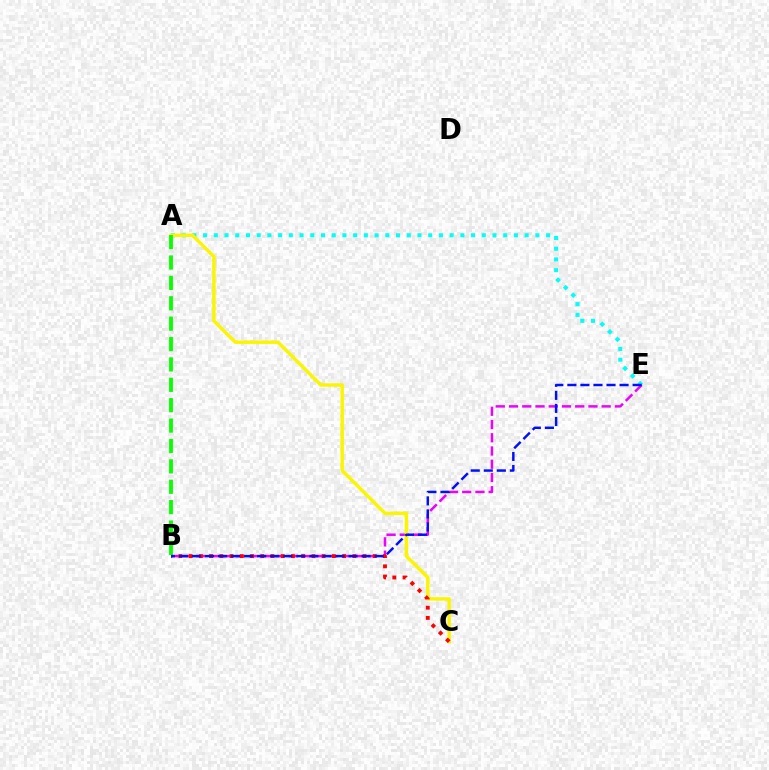{('A', 'E'): [{'color': '#00fff6', 'line_style': 'dotted', 'thickness': 2.91}], ('B', 'E'): [{'color': '#ee00ff', 'line_style': 'dashed', 'thickness': 1.8}, {'color': '#0010ff', 'line_style': 'dashed', 'thickness': 1.77}], ('A', 'C'): [{'color': '#fcf500', 'line_style': 'solid', 'thickness': 2.47}], ('B', 'C'): [{'color': '#ff0000', 'line_style': 'dotted', 'thickness': 2.78}], ('A', 'B'): [{'color': '#08ff00', 'line_style': 'dashed', 'thickness': 2.77}]}